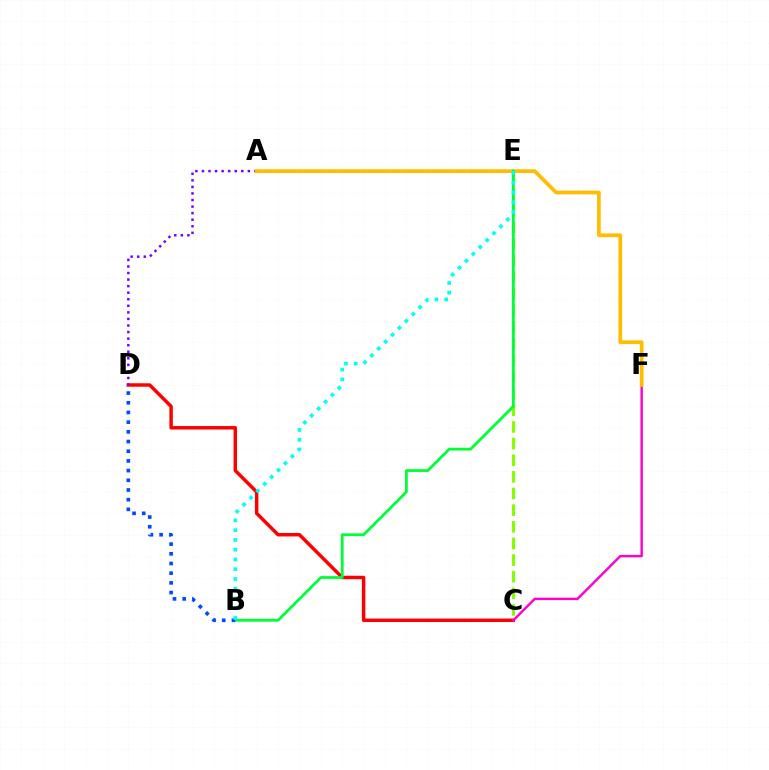{('C', 'E'): [{'color': '#84ff00', 'line_style': 'dashed', 'thickness': 2.26}], ('C', 'D'): [{'color': '#ff0000', 'line_style': 'solid', 'thickness': 2.5}], ('C', 'F'): [{'color': '#ff00cf', 'line_style': 'solid', 'thickness': 1.74}], ('A', 'D'): [{'color': '#7200ff', 'line_style': 'dotted', 'thickness': 1.78}], ('A', 'F'): [{'color': '#ffbd00', 'line_style': 'solid', 'thickness': 2.68}], ('B', 'E'): [{'color': '#00ff39', 'line_style': 'solid', 'thickness': 2.01}, {'color': '#00fff6', 'line_style': 'dotted', 'thickness': 2.65}], ('B', 'D'): [{'color': '#004bff', 'line_style': 'dotted', 'thickness': 2.63}]}